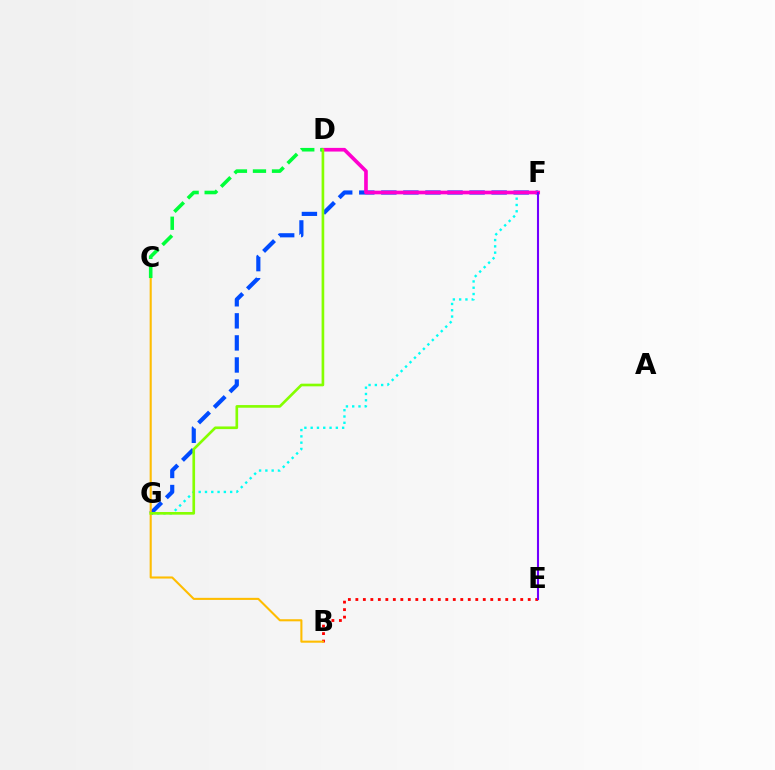{('B', 'E'): [{'color': '#ff0000', 'line_style': 'dotted', 'thickness': 2.04}], ('F', 'G'): [{'color': '#00fff6', 'line_style': 'dotted', 'thickness': 1.71}, {'color': '#004bff', 'line_style': 'dashed', 'thickness': 3.0}], ('D', 'F'): [{'color': '#ff00cf', 'line_style': 'solid', 'thickness': 2.64}], ('B', 'C'): [{'color': '#ffbd00', 'line_style': 'solid', 'thickness': 1.51}], ('C', 'D'): [{'color': '#00ff39', 'line_style': 'dashed', 'thickness': 2.59}], ('D', 'G'): [{'color': '#84ff00', 'line_style': 'solid', 'thickness': 1.91}], ('E', 'F'): [{'color': '#7200ff', 'line_style': 'solid', 'thickness': 1.5}]}